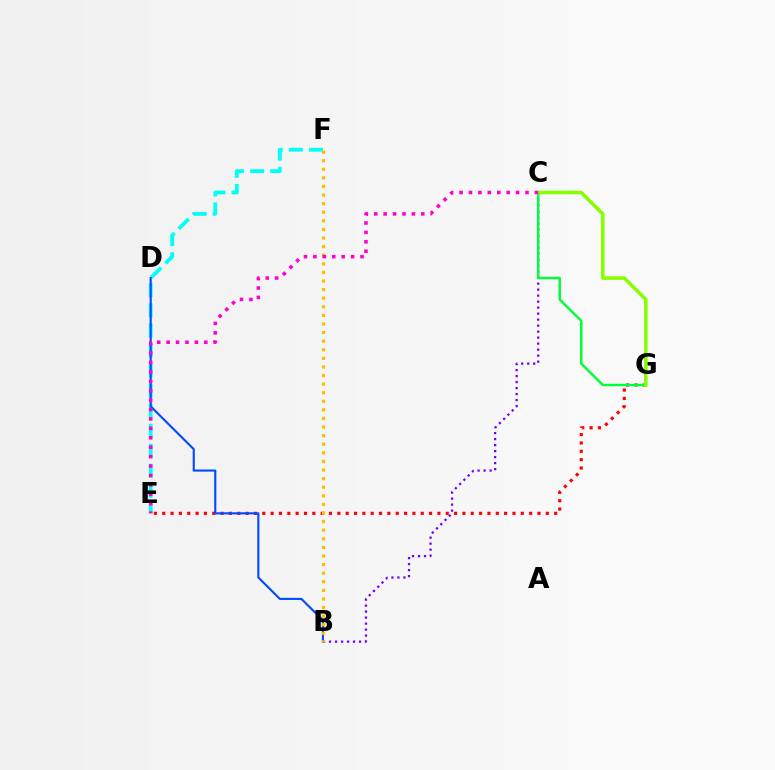{('E', 'F'): [{'color': '#00fff6', 'line_style': 'dashed', 'thickness': 2.72}], ('E', 'G'): [{'color': '#ff0000', 'line_style': 'dotted', 'thickness': 2.27}], ('B', 'C'): [{'color': '#7200ff', 'line_style': 'dotted', 'thickness': 1.63}], ('B', 'D'): [{'color': '#004bff', 'line_style': 'solid', 'thickness': 1.52}], ('C', 'G'): [{'color': '#00ff39', 'line_style': 'solid', 'thickness': 1.77}, {'color': '#84ff00', 'line_style': 'solid', 'thickness': 2.54}], ('B', 'F'): [{'color': '#ffbd00', 'line_style': 'dotted', 'thickness': 2.33}], ('C', 'E'): [{'color': '#ff00cf', 'line_style': 'dotted', 'thickness': 2.56}]}